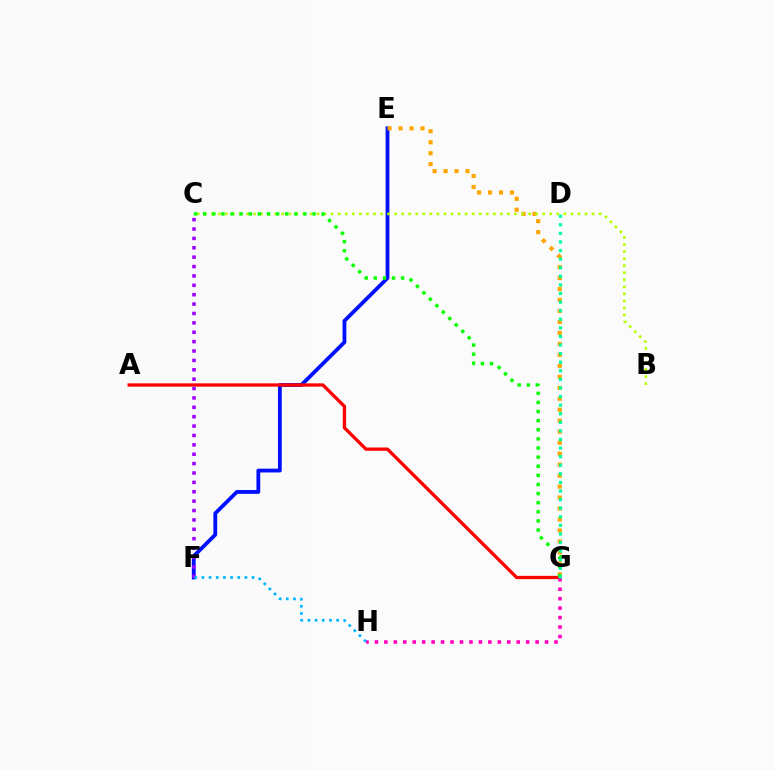{('E', 'F'): [{'color': '#0010ff', 'line_style': 'solid', 'thickness': 2.74}], ('A', 'G'): [{'color': '#ff0000', 'line_style': 'solid', 'thickness': 2.38}], ('C', 'F'): [{'color': '#9b00ff', 'line_style': 'dotted', 'thickness': 2.55}], ('G', 'H'): [{'color': '#ff00bd', 'line_style': 'dotted', 'thickness': 2.57}], ('E', 'G'): [{'color': '#ffa500', 'line_style': 'dotted', 'thickness': 2.98}], ('B', 'C'): [{'color': '#b3ff00', 'line_style': 'dotted', 'thickness': 1.92}], ('C', 'G'): [{'color': '#08ff00', 'line_style': 'dotted', 'thickness': 2.48}], ('D', 'G'): [{'color': '#00ff9d', 'line_style': 'dotted', 'thickness': 2.33}], ('F', 'H'): [{'color': '#00b5ff', 'line_style': 'dotted', 'thickness': 1.95}]}